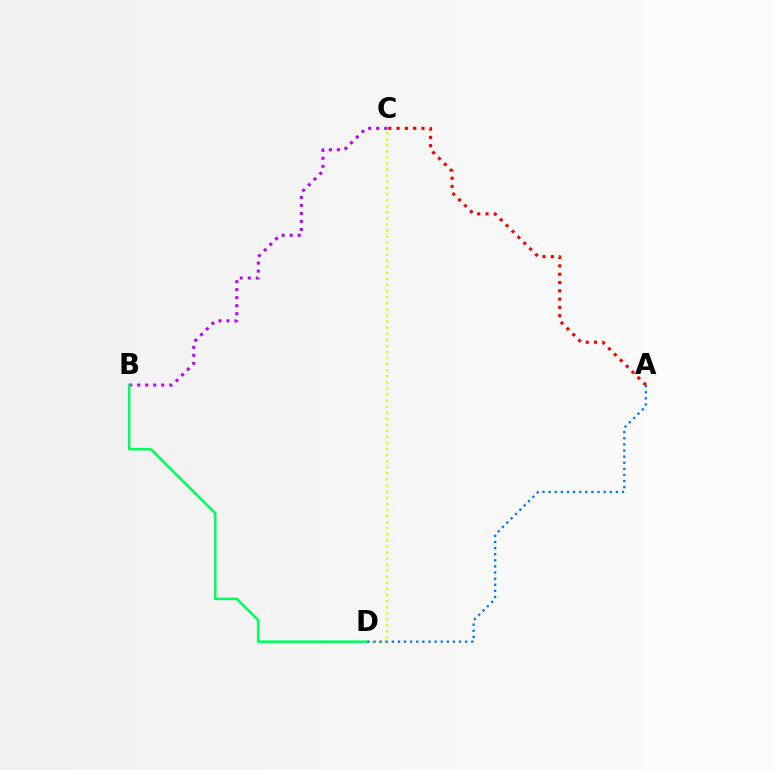{('C', 'D'): [{'color': '#d1ff00', 'line_style': 'dotted', 'thickness': 1.65}], ('A', 'C'): [{'color': '#ff0000', 'line_style': 'dotted', 'thickness': 2.25}], ('B', 'C'): [{'color': '#b900ff', 'line_style': 'dotted', 'thickness': 2.18}], ('B', 'D'): [{'color': '#00ff5c', 'line_style': 'solid', 'thickness': 1.83}], ('A', 'D'): [{'color': '#0074ff', 'line_style': 'dotted', 'thickness': 1.66}]}